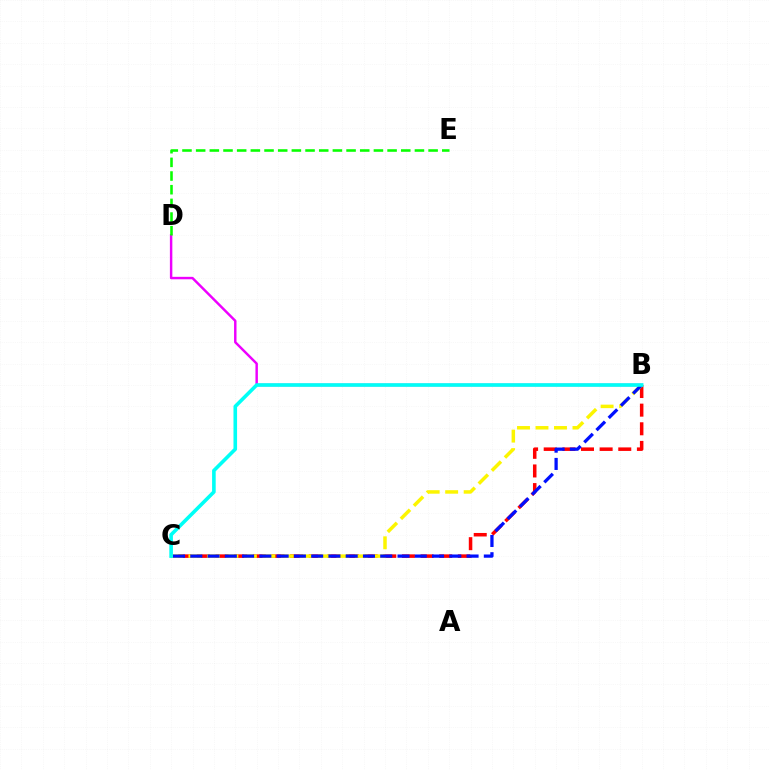{('B', 'C'): [{'color': '#ff0000', 'line_style': 'dashed', 'thickness': 2.53}, {'color': '#fcf500', 'line_style': 'dashed', 'thickness': 2.51}, {'color': '#0010ff', 'line_style': 'dashed', 'thickness': 2.35}, {'color': '#00fff6', 'line_style': 'solid', 'thickness': 2.59}], ('B', 'D'): [{'color': '#ee00ff', 'line_style': 'solid', 'thickness': 1.76}], ('D', 'E'): [{'color': '#08ff00', 'line_style': 'dashed', 'thickness': 1.86}]}